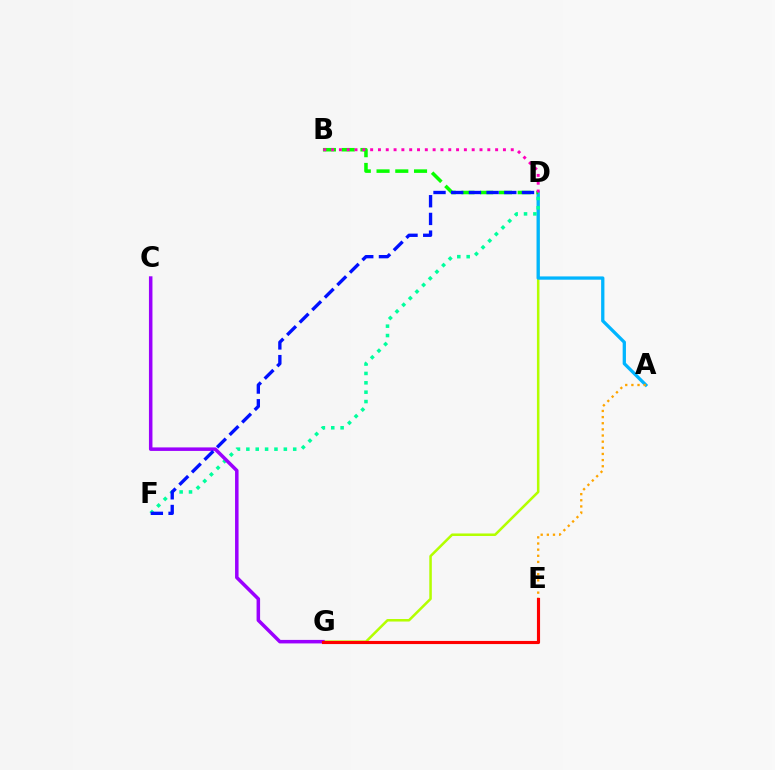{('D', 'G'): [{'color': '#b3ff00', 'line_style': 'solid', 'thickness': 1.82}], ('A', 'D'): [{'color': '#00b5ff', 'line_style': 'solid', 'thickness': 2.37}], ('D', 'F'): [{'color': '#00ff9d', 'line_style': 'dotted', 'thickness': 2.55}, {'color': '#0010ff', 'line_style': 'dashed', 'thickness': 2.4}], ('B', 'D'): [{'color': '#08ff00', 'line_style': 'dashed', 'thickness': 2.55}, {'color': '#ff00bd', 'line_style': 'dotted', 'thickness': 2.12}], ('C', 'G'): [{'color': '#9b00ff', 'line_style': 'solid', 'thickness': 2.53}], ('A', 'E'): [{'color': '#ffa500', 'line_style': 'dotted', 'thickness': 1.67}], ('E', 'G'): [{'color': '#ff0000', 'line_style': 'solid', 'thickness': 2.26}]}